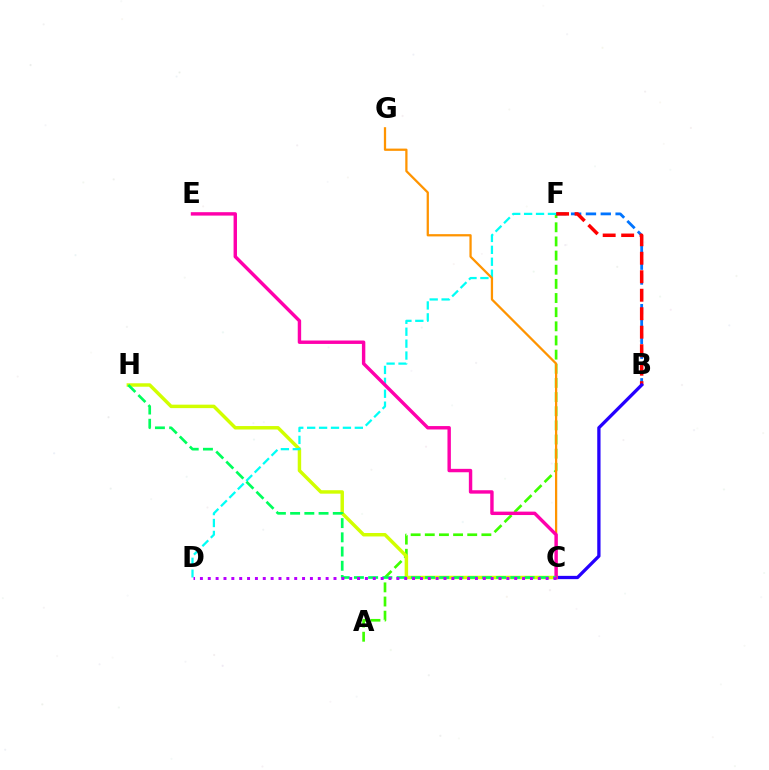{('A', 'F'): [{'color': '#3dff00', 'line_style': 'dashed', 'thickness': 1.92}], ('B', 'F'): [{'color': '#0074ff', 'line_style': 'dashed', 'thickness': 2.01}, {'color': '#ff0000', 'line_style': 'dashed', 'thickness': 2.51}], ('B', 'C'): [{'color': '#2500ff', 'line_style': 'solid', 'thickness': 2.37}], ('C', 'H'): [{'color': '#d1ff00', 'line_style': 'solid', 'thickness': 2.49}, {'color': '#00ff5c', 'line_style': 'dashed', 'thickness': 1.93}], ('D', 'F'): [{'color': '#00fff6', 'line_style': 'dashed', 'thickness': 1.62}], ('C', 'G'): [{'color': '#ff9400', 'line_style': 'solid', 'thickness': 1.63}], ('C', 'E'): [{'color': '#ff00ac', 'line_style': 'solid', 'thickness': 2.46}], ('C', 'D'): [{'color': '#b900ff', 'line_style': 'dotted', 'thickness': 2.14}]}